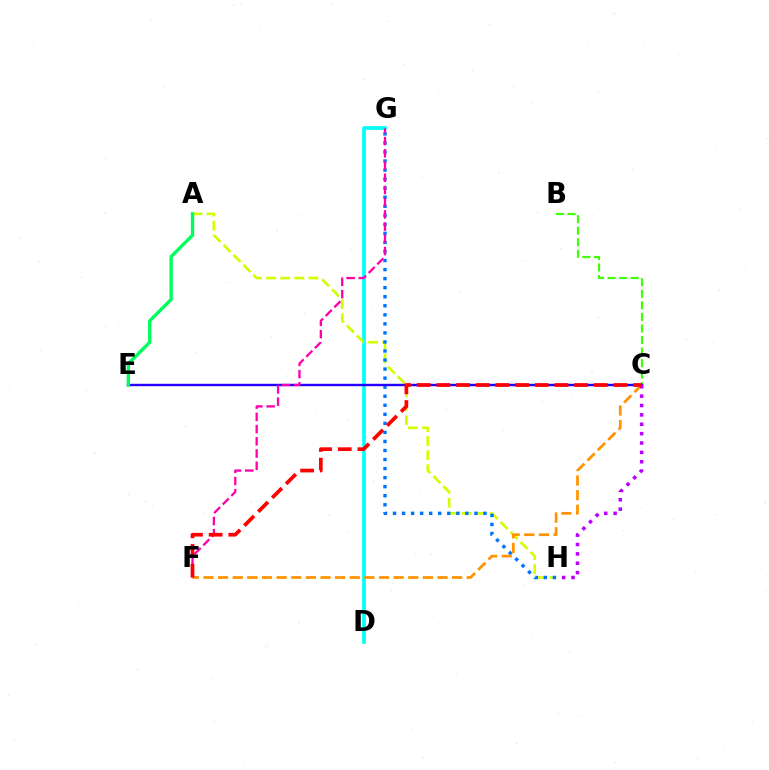{('D', 'G'): [{'color': '#00fff6', 'line_style': 'solid', 'thickness': 2.64}], ('A', 'H'): [{'color': '#d1ff00', 'line_style': 'dashed', 'thickness': 1.92}], ('B', 'C'): [{'color': '#3dff00', 'line_style': 'dashed', 'thickness': 1.57}], ('G', 'H'): [{'color': '#0074ff', 'line_style': 'dotted', 'thickness': 2.46}], ('C', 'E'): [{'color': '#2500ff', 'line_style': 'solid', 'thickness': 1.74}], ('C', 'F'): [{'color': '#ff9400', 'line_style': 'dashed', 'thickness': 1.99}, {'color': '#ff0000', 'line_style': 'dashed', 'thickness': 2.67}], ('C', 'H'): [{'color': '#b900ff', 'line_style': 'dotted', 'thickness': 2.55}], ('A', 'E'): [{'color': '#00ff5c', 'line_style': 'solid', 'thickness': 2.42}], ('F', 'G'): [{'color': '#ff00ac', 'line_style': 'dashed', 'thickness': 1.66}]}